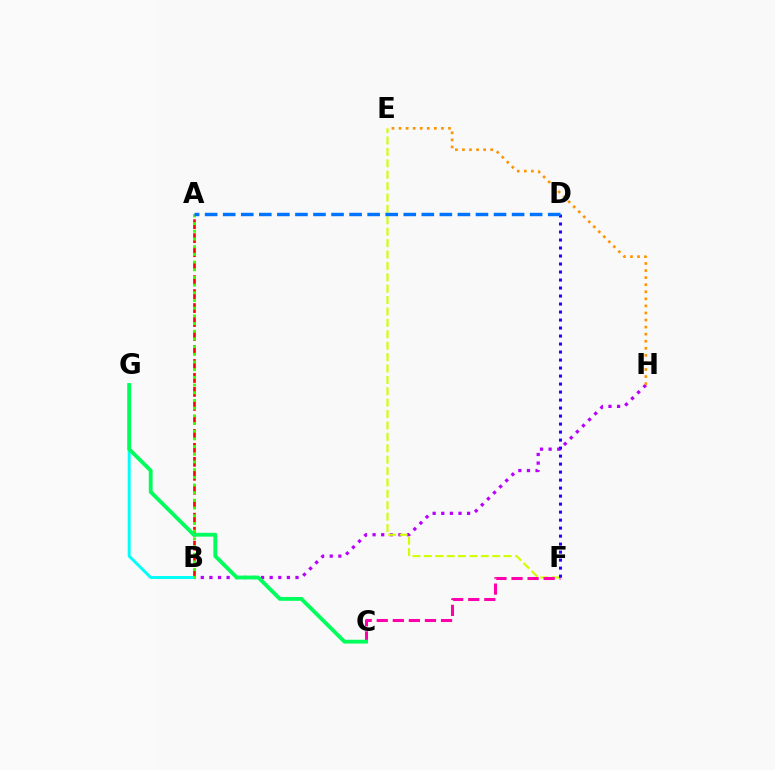{('B', 'H'): [{'color': '#b900ff', 'line_style': 'dotted', 'thickness': 2.34}], ('A', 'B'): [{'color': '#ff0000', 'line_style': 'dashed', 'thickness': 1.9}, {'color': '#3dff00', 'line_style': 'dotted', 'thickness': 2.09}], ('E', 'F'): [{'color': '#d1ff00', 'line_style': 'dashed', 'thickness': 1.55}], ('B', 'G'): [{'color': '#00fff6', 'line_style': 'solid', 'thickness': 2.12}], ('C', 'F'): [{'color': '#ff00ac', 'line_style': 'dashed', 'thickness': 2.18}], ('D', 'F'): [{'color': '#2500ff', 'line_style': 'dotted', 'thickness': 2.17}], ('C', 'G'): [{'color': '#00ff5c', 'line_style': 'solid', 'thickness': 2.76}], ('E', 'H'): [{'color': '#ff9400', 'line_style': 'dotted', 'thickness': 1.92}], ('A', 'D'): [{'color': '#0074ff', 'line_style': 'dashed', 'thickness': 2.45}]}